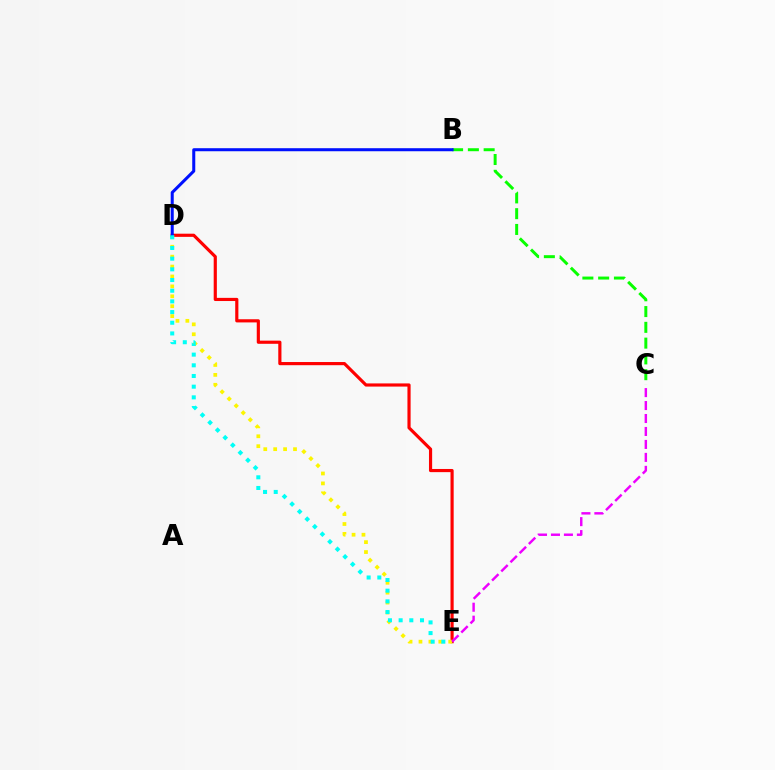{('D', 'E'): [{'color': '#ff0000', 'line_style': 'solid', 'thickness': 2.28}, {'color': '#fcf500', 'line_style': 'dotted', 'thickness': 2.69}, {'color': '#00fff6', 'line_style': 'dotted', 'thickness': 2.9}], ('B', 'C'): [{'color': '#08ff00', 'line_style': 'dashed', 'thickness': 2.14}], ('B', 'D'): [{'color': '#0010ff', 'line_style': 'solid', 'thickness': 2.18}], ('C', 'E'): [{'color': '#ee00ff', 'line_style': 'dashed', 'thickness': 1.76}]}